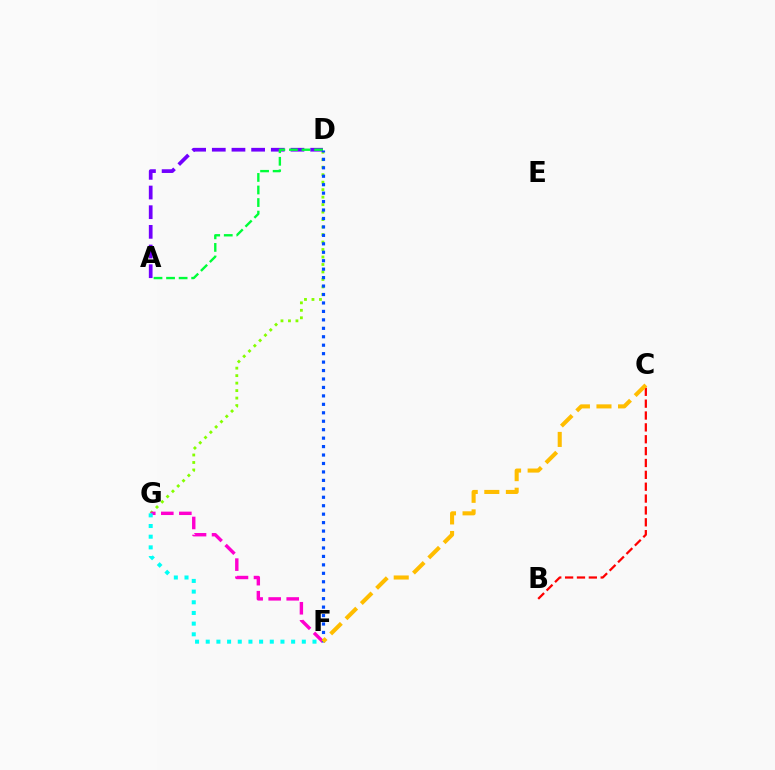{('D', 'G'): [{'color': '#84ff00', 'line_style': 'dotted', 'thickness': 2.03}], ('A', 'D'): [{'color': '#7200ff', 'line_style': 'dashed', 'thickness': 2.67}, {'color': '#00ff39', 'line_style': 'dashed', 'thickness': 1.71}], ('F', 'G'): [{'color': '#ff00cf', 'line_style': 'dashed', 'thickness': 2.45}, {'color': '#00fff6', 'line_style': 'dotted', 'thickness': 2.9}], ('D', 'F'): [{'color': '#004bff', 'line_style': 'dotted', 'thickness': 2.3}], ('B', 'C'): [{'color': '#ff0000', 'line_style': 'dashed', 'thickness': 1.61}], ('C', 'F'): [{'color': '#ffbd00', 'line_style': 'dashed', 'thickness': 2.93}]}